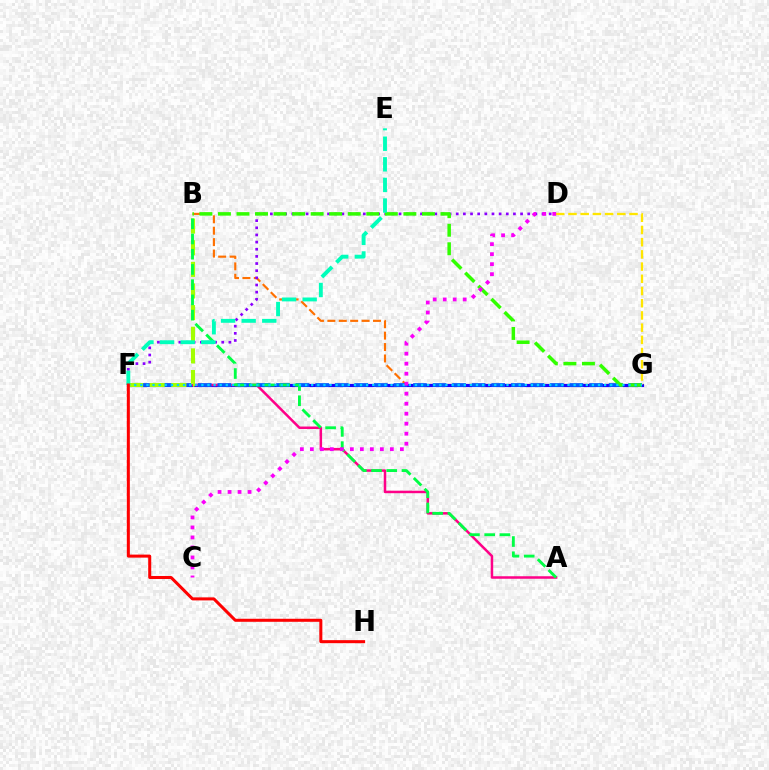{('B', 'G'): [{'color': '#ff7000', 'line_style': 'dashed', 'thickness': 1.55}, {'color': '#31ff00', 'line_style': 'dashed', 'thickness': 2.52}], ('F', 'G'): [{'color': '#1900ff', 'line_style': 'solid', 'thickness': 2.28}, {'color': '#005dff', 'line_style': 'dashed', 'thickness': 2.66}, {'color': '#00d3ff', 'line_style': 'dotted', 'thickness': 1.66}], ('A', 'F'): [{'color': '#ff0088', 'line_style': 'solid', 'thickness': 1.81}], ('D', 'F'): [{'color': '#8a00ff', 'line_style': 'dotted', 'thickness': 1.94}], ('B', 'F'): [{'color': '#a2ff00', 'line_style': 'dashed', 'thickness': 2.94}], ('D', 'G'): [{'color': '#ffe600', 'line_style': 'dashed', 'thickness': 1.66}], ('A', 'B'): [{'color': '#00ff45', 'line_style': 'dashed', 'thickness': 2.07}], ('E', 'F'): [{'color': '#00ffbb', 'line_style': 'dashed', 'thickness': 2.8}], ('C', 'D'): [{'color': '#fa00f9', 'line_style': 'dotted', 'thickness': 2.72}], ('F', 'H'): [{'color': '#ff0000', 'line_style': 'solid', 'thickness': 2.18}]}